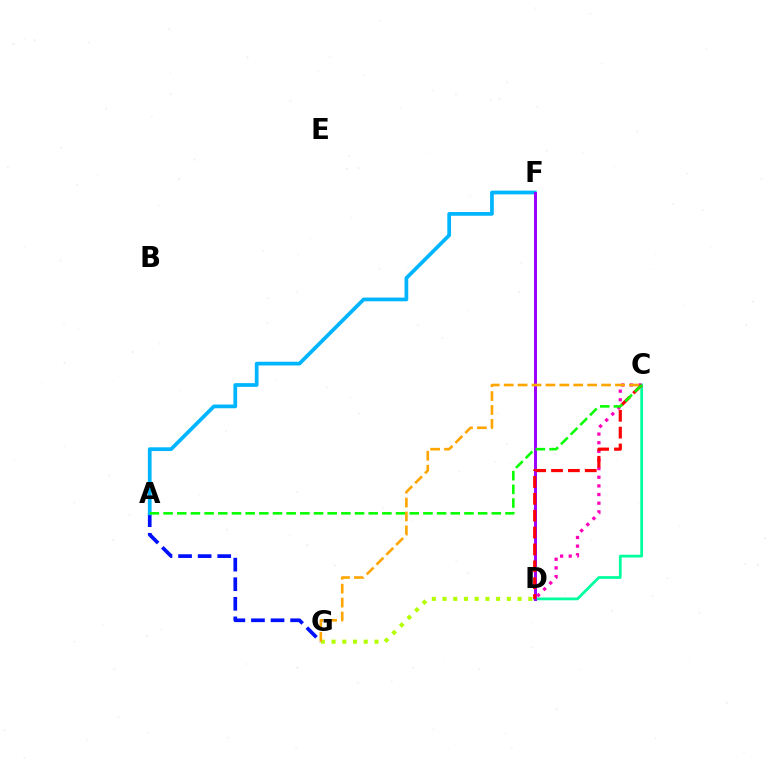{('A', 'G'): [{'color': '#0010ff', 'line_style': 'dashed', 'thickness': 2.66}], ('C', 'D'): [{'color': '#00ff9d', 'line_style': 'solid', 'thickness': 1.99}, {'color': '#ff00bd', 'line_style': 'dotted', 'thickness': 2.35}, {'color': '#ff0000', 'line_style': 'dashed', 'thickness': 2.29}], ('A', 'F'): [{'color': '#00b5ff', 'line_style': 'solid', 'thickness': 2.68}], ('D', 'F'): [{'color': '#9b00ff', 'line_style': 'solid', 'thickness': 2.13}], ('D', 'G'): [{'color': '#b3ff00', 'line_style': 'dotted', 'thickness': 2.91}], ('A', 'C'): [{'color': '#08ff00', 'line_style': 'dashed', 'thickness': 1.86}], ('C', 'G'): [{'color': '#ffa500', 'line_style': 'dashed', 'thickness': 1.89}]}